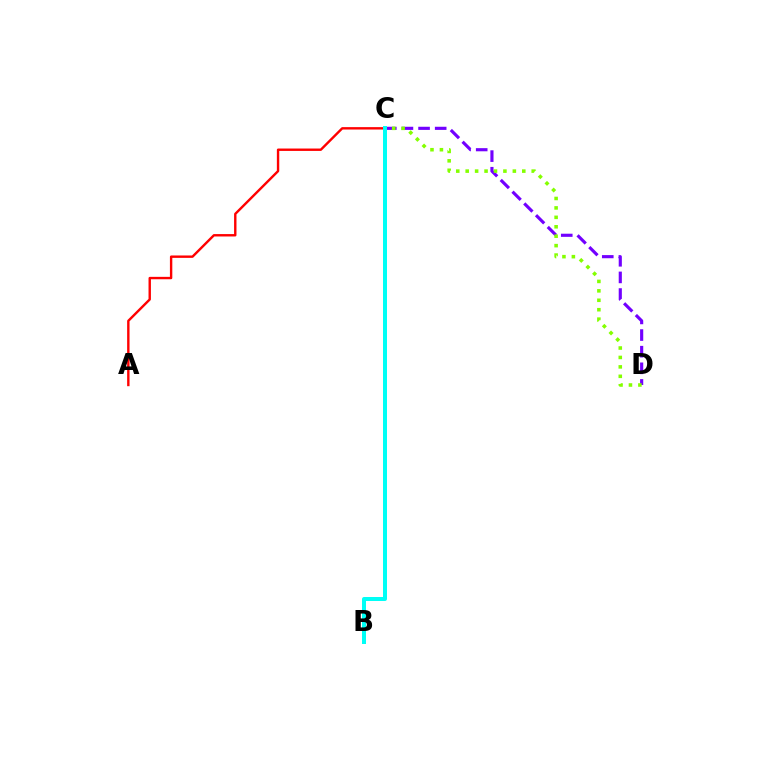{('A', 'C'): [{'color': '#ff0000', 'line_style': 'solid', 'thickness': 1.73}], ('C', 'D'): [{'color': '#7200ff', 'line_style': 'dashed', 'thickness': 2.26}, {'color': '#84ff00', 'line_style': 'dotted', 'thickness': 2.56}], ('B', 'C'): [{'color': '#00fff6', 'line_style': 'solid', 'thickness': 2.88}]}